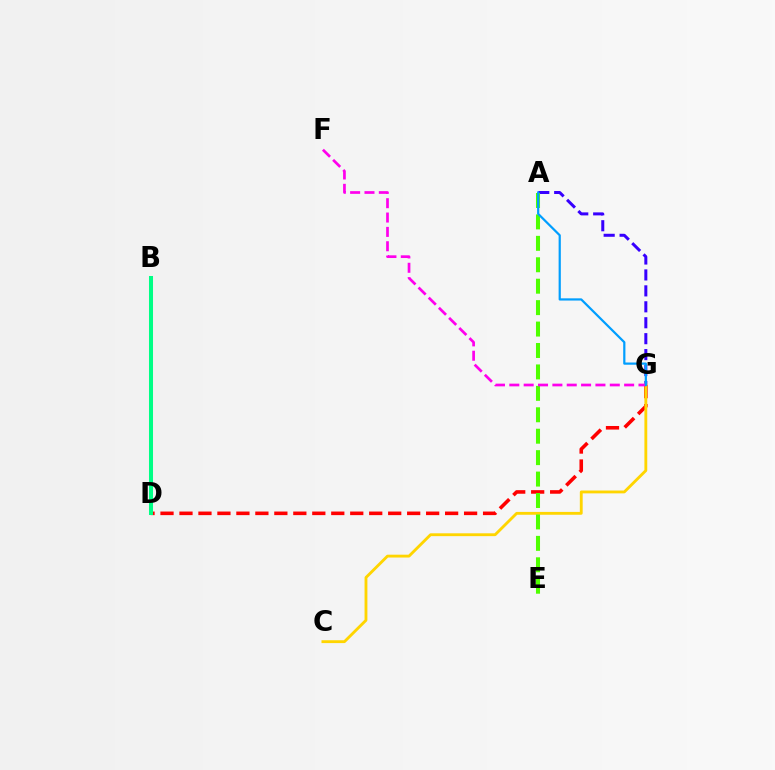{('D', 'G'): [{'color': '#ff0000', 'line_style': 'dashed', 'thickness': 2.58}], ('A', 'G'): [{'color': '#3700ff', 'line_style': 'dashed', 'thickness': 2.16}, {'color': '#009eff', 'line_style': 'solid', 'thickness': 1.59}], ('C', 'G'): [{'color': '#ffd500', 'line_style': 'solid', 'thickness': 2.05}], ('A', 'E'): [{'color': '#4fff00', 'line_style': 'dashed', 'thickness': 2.91}], ('F', 'G'): [{'color': '#ff00ed', 'line_style': 'dashed', 'thickness': 1.95}], ('B', 'D'): [{'color': '#00ff86', 'line_style': 'solid', 'thickness': 2.9}]}